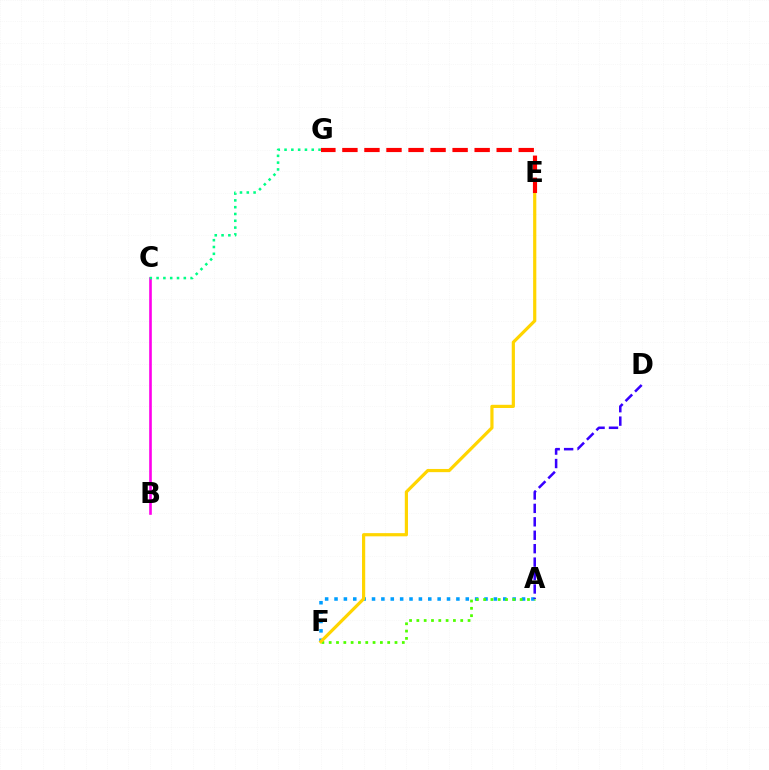{('A', 'F'): [{'color': '#009eff', 'line_style': 'dotted', 'thickness': 2.55}, {'color': '#4fff00', 'line_style': 'dotted', 'thickness': 1.99}], ('E', 'F'): [{'color': '#ffd500', 'line_style': 'solid', 'thickness': 2.3}], ('A', 'D'): [{'color': '#3700ff', 'line_style': 'dashed', 'thickness': 1.82}], ('B', 'C'): [{'color': '#ff00ed', 'line_style': 'solid', 'thickness': 1.89}], ('E', 'G'): [{'color': '#ff0000', 'line_style': 'dashed', 'thickness': 2.99}], ('C', 'G'): [{'color': '#00ff86', 'line_style': 'dotted', 'thickness': 1.85}]}